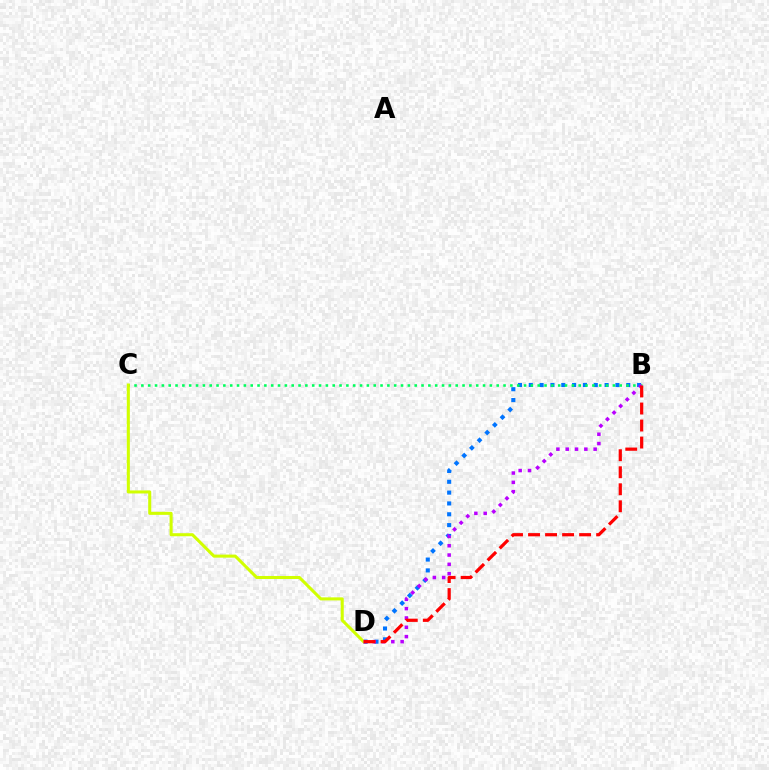{('B', 'D'): [{'color': '#0074ff', 'line_style': 'dotted', 'thickness': 2.94}, {'color': '#b900ff', 'line_style': 'dotted', 'thickness': 2.53}, {'color': '#ff0000', 'line_style': 'dashed', 'thickness': 2.31}], ('B', 'C'): [{'color': '#00ff5c', 'line_style': 'dotted', 'thickness': 1.86}], ('C', 'D'): [{'color': '#d1ff00', 'line_style': 'solid', 'thickness': 2.2}]}